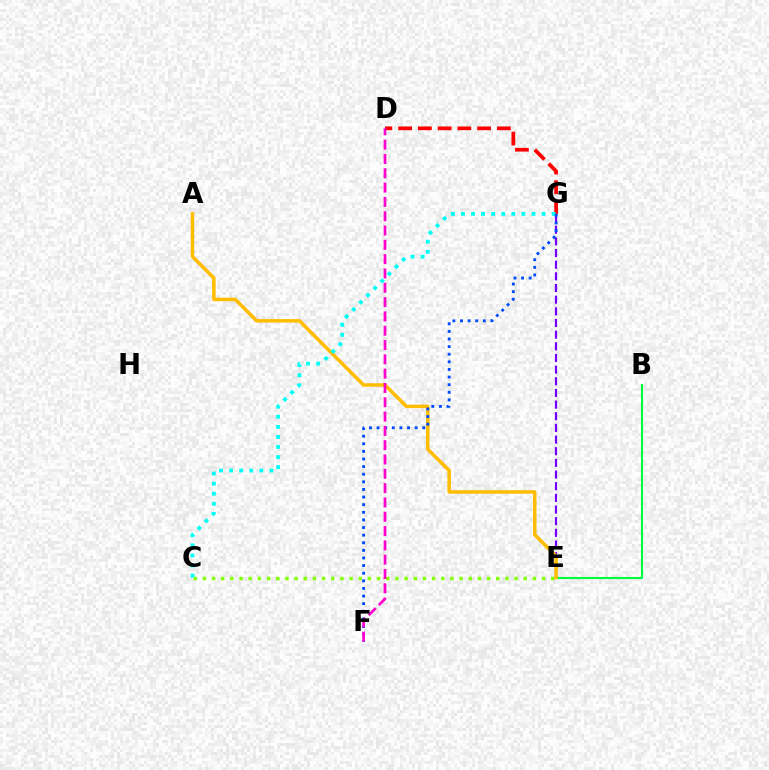{('B', 'E'): [{'color': '#00ff39', 'line_style': 'solid', 'thickness': 1.5}], ('C', 'E'): [{'color': '#84ff00', 'line_style': 'dotted', 'thickness': 2.49}], ('E', 'G'): [{'color': '#7200ff', 'line_style': 'dashed', 'thickness': 1.58}], ('A', 'E'): [{'color': '#ffbd00', 'line_style': 'solid', 'thickness': 2.52}], ('D', 'G'): [{'color': '#ff0000', 'line_style': 'dashed', 'thickness': 2.68}], ('C', 'G'): [{'color': '#00fff6', 'line_style': 'dotted', 'thickness': 2.74}], ('F', 'G'): [{'color': '#004bff', 'line_style': 'dotted', 'thickness': 2.07}], ('D', 'F'): [{'color': '#ff00cf', 'line_style': 'dashed', 'thickness': 1.94}]}